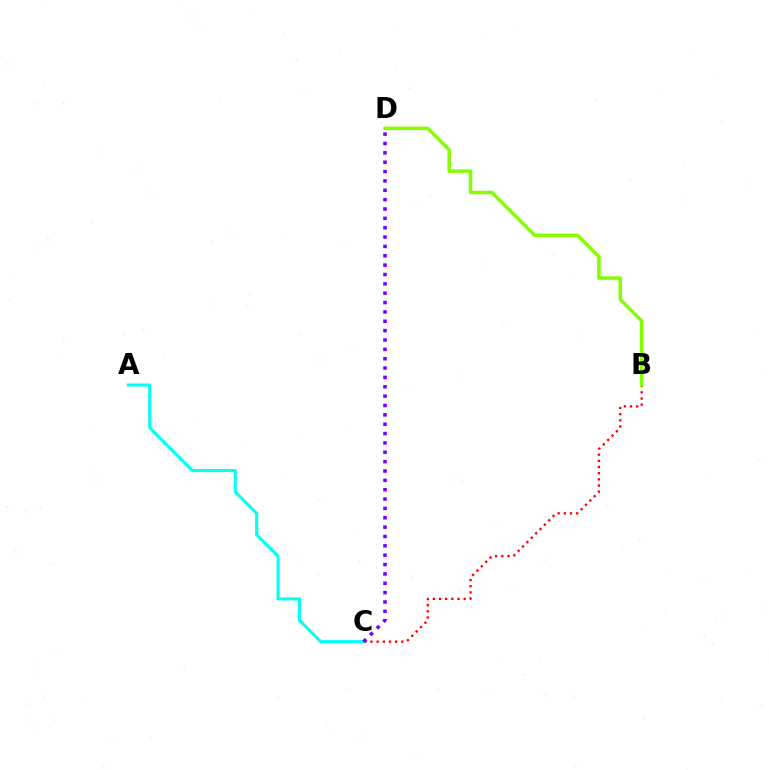{('B', 'C'): [{'color': '#ff0000', 'line_style': 'dotted', 'thickness': 1.68}], ('A', 'C'): [{'color': '#00fff6', 'line_style': 'solid', 'thickness': 2.21}], ('B', 'D'): [{'color': '#84ff00', 'line_style': 'solid', 'thickness': 2.54}], ('C', 'D'): [{'color': '#7200ff', 'line_style': 'dotted', 'thickness': 2.54}]}